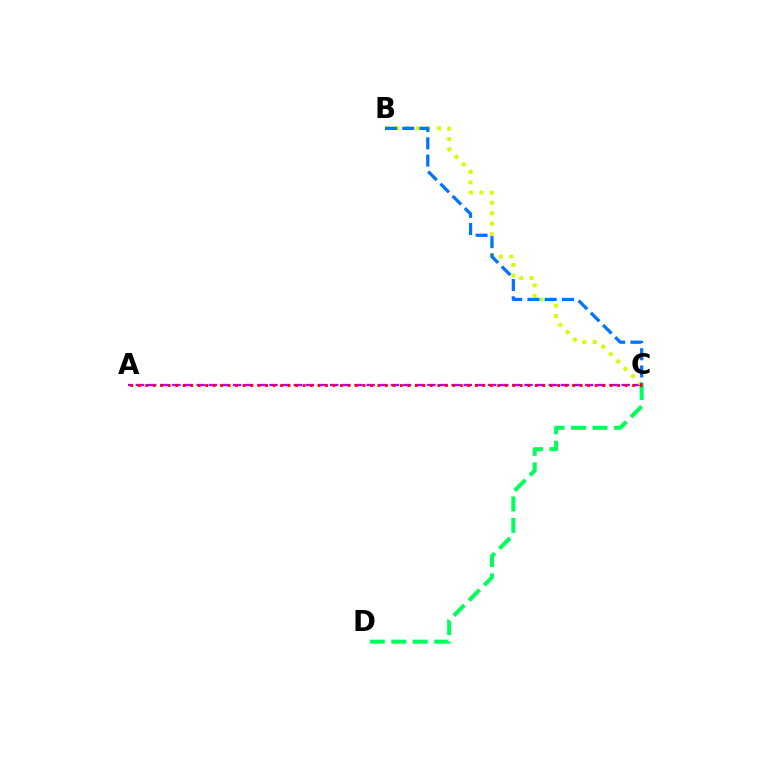{('A', 'C'): [{'color': '#b900ff', 'line_style': 'dashed', 'thickness': 1.65}, {'color': '#ff0000', 'line_style': 'dotted', 'thickness': 2.04}], ('B', 'C'): [{'color': '#d1ff00', 'line_style': 'dotted', 'thickness': 2.84}, {'color': '#0074ff', 'line_style': 'dashed', 'thickness': 2.34}], ('C', 'D'): [{'color': '#00ff5c', 'line_style': 'dashed', 'thickness': 2.92}]}